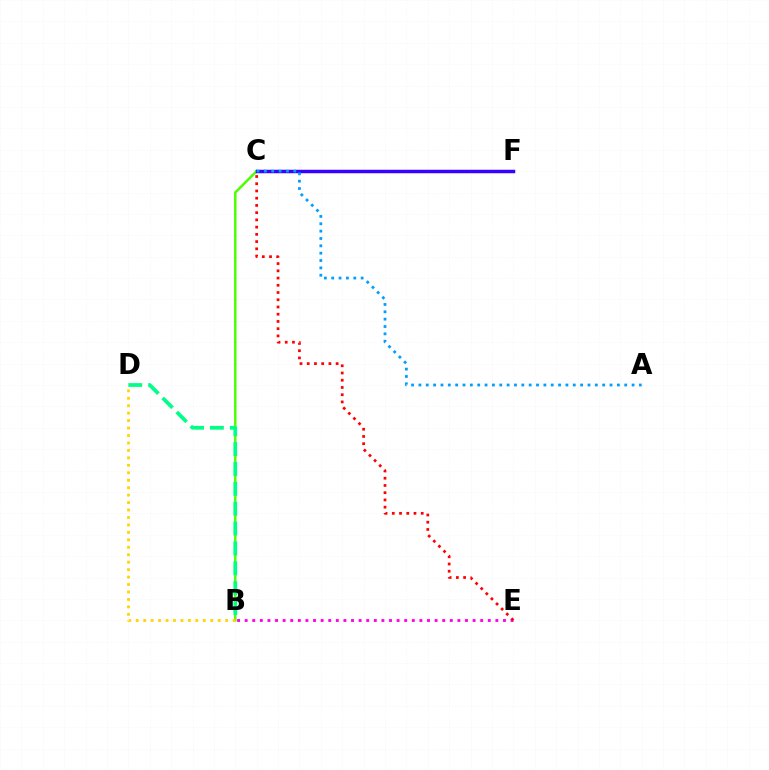{('B', 'C'): [{'color': '#4fff00', 'line_style': 'solid', 'thickness': 1.8}], ('B', 'D'): [{'color': '#ffd500', 'line_style': 'dotted', 'thickness': 2.02}, {'color': '#00ff86', 'line_style': 'dashed', 'thickness': 2.7}], ('B', 'E'): [{'color': '#ff00ed', 'line_style': 'dotted', 'thickness': 2.06}], ('C', 'E'): [{'color': '#ff0000', 'line_style': 'dotted', 'thickness': 1.96}], ('C', 'F'): [{'color': '#3700ff', 'line_style': 'solid', 'thickness': 2.51}], ('A', 'C'): [{'color': '#009eff', 'line_style': 'dotted', 'thickness': 2.0}]}